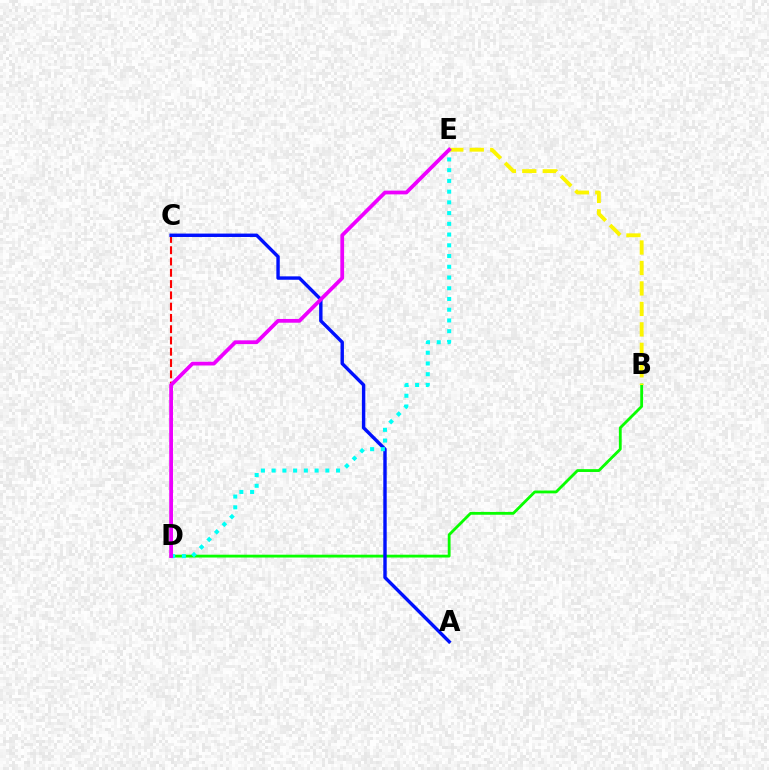{('C', 'D'): [{'color': '#ff0000', 'line_style': 'dashed', 'thickness': 1.53}], ('B', 'D'): [{'color': '#08ff00', 'line_style': 'solid', 'thickness': 2.03}], ('A', 'C'): [{'color': '#0010ff', 'line_style': 'solid', 'thickness': 2.45}], ('B', 'E'): [{'color': '#fcf500', 'line_style': 'dashed', 'thickness': 2.78}], ('D', 'E'): [{'color': '#00fff6', 'line_style': 'dotted', 'thickness': 2.92}, {'color': '#ee00ff', 'line_style': 'solid', 'thickness': 2.7}]}